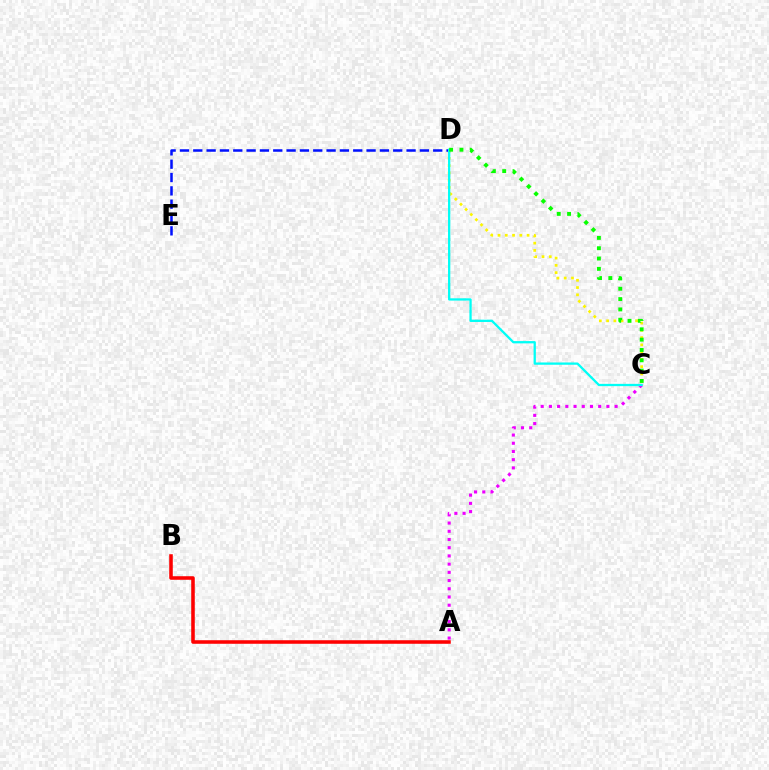{('A', 'C'): [{'color': '#ee00ff', 'line_style': 'dotted', 'thickness': 2.23}], ('C', 'D'): [{'color': '#fcf500', 'line_style': 'dotted', 'thickness': 1.97}, {'color': '#00fff6', 'line_style': 'solid', 'thickness': 1.65}, {'color': '#08ff00', 'line_style': 'dotted', 'thickness': 2.8}], ('D', 'E'): [{'color': '#0010ff', 'line_style': 'dashed', 'thickness': 1.81}], ('A', 'B'): [{'color': '#ff0000', 'line_style': 'solid', 'thickness': 2.56}]}